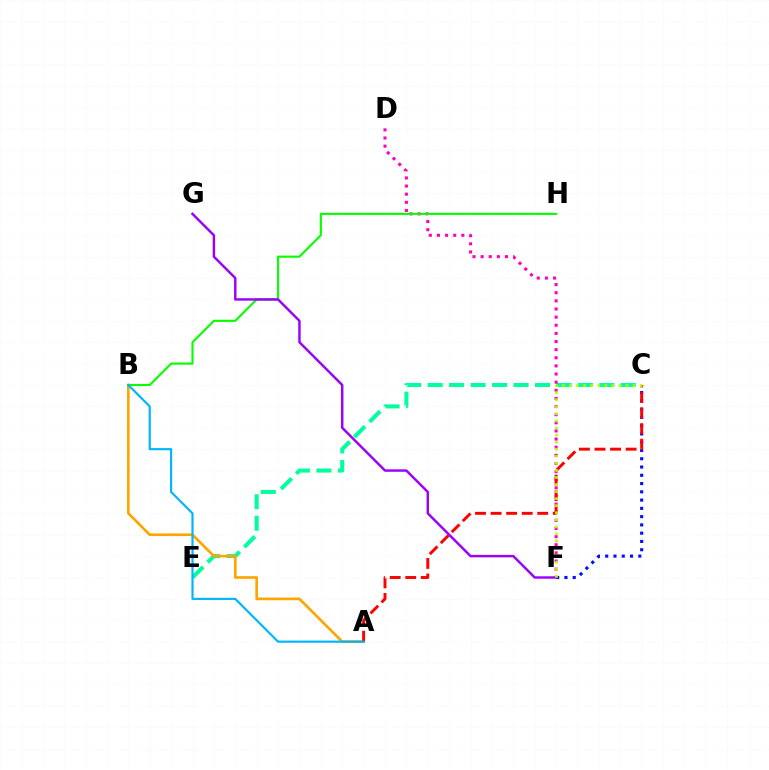{('C', 'E'): [{'color': '#00ff9d', 'line_style': 'dashed', 'thickness': 2.92}], ('D', 'F'): [{'color': '#ff00bd', 'line_style': 'dotted', 'thickness': 2.21}], ('C', 'F'): [{'color': '#0010ff', 'line_style': 'dotted', 'thickness': 2.25}, {'color': '#b3ff00', 'line_style': 'dotted', 'thickness': 1.92}], ('A', 'B'): [{'color': '#ffa500', 'line_style': 'solid', 'thickness': 1.92}, {'color': '#00b5ff', 'line_style': 'solid', 'thickness': 1.56}], ('A', 'C'): [{'color': '#ff0000', 'line_style': 'dashed', 'thickness': 2.11}], ('B', 'H'): [{'color': '#08ff00', 'line_style': 'solid', 'thickness': 1.53}], ('F', 'G'): [{'color': '#9b00ff', 'line_style': 'solid', 'thickness': 1.76}]}